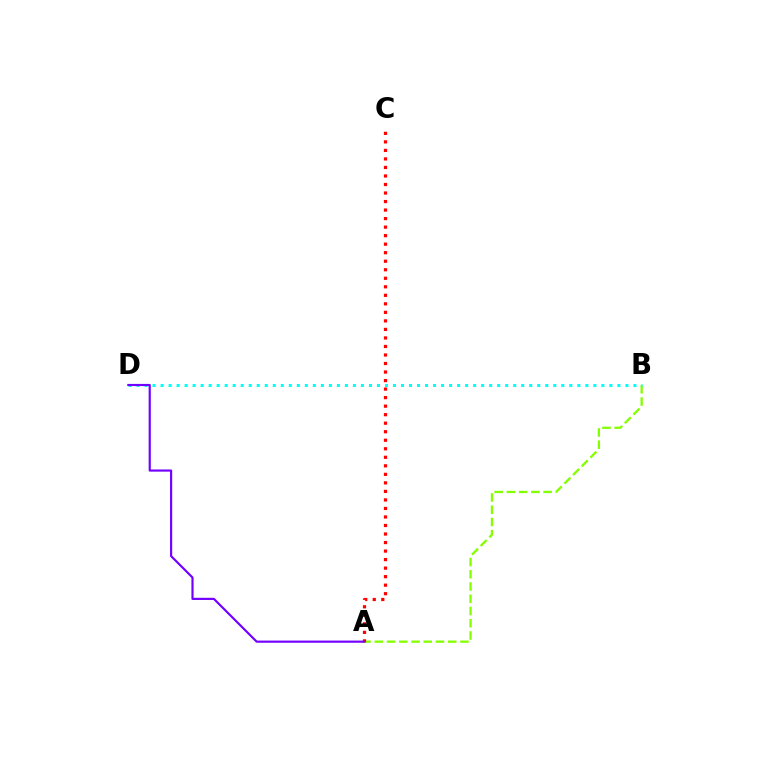{('A', 'B'): [{'color': '#84ff00', 'line_style': 'dashed', 'thickness': 1.66}], ('A', 'C'): [{'color': '#ff0000', 'line_style': 'dotted', 'thickness': 2.32}], ('B', 'D'): [{'color': '#00fff6', 'line_style': 'dotted', 'thickness': 2.18}], ('A', 'D'): [{'color': '#7200ff', 'line_style': 'solid', 'thickness': 1.56}]}